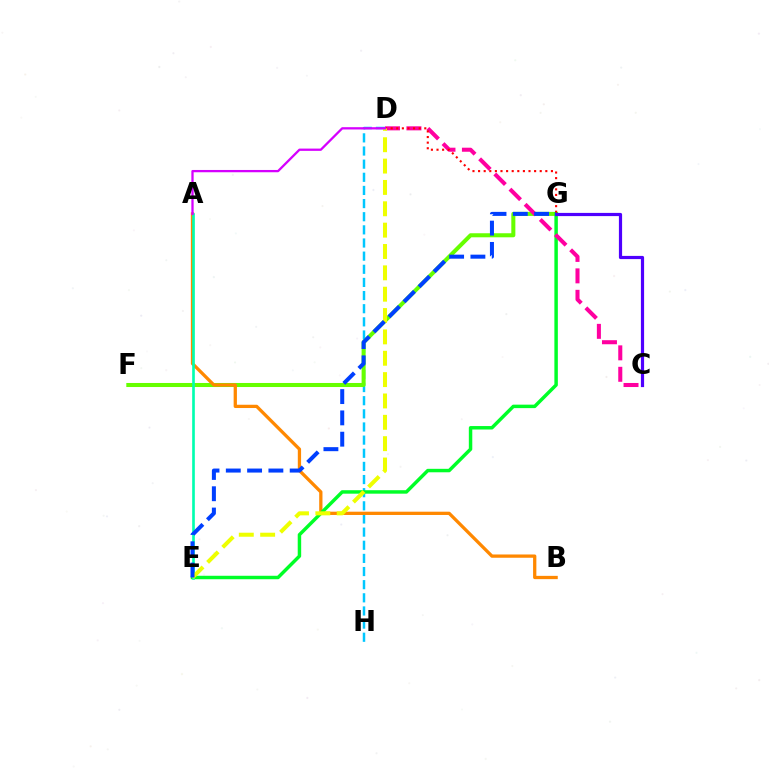{('D', 'H'): [{'color': '#00c7ff', 'line_style': 'dashed', 'thickness': 1.79}], ('F', 'G'): [{'color': '#66ff00', 'line_style': 'solid', 'thickness': 2.91}], ('A', 'B'): [{'color': '#ff8800', 'line_style': 'solid', 'thickness': 2.36}], ('E', 'G'): [{'color': '#00ff27', 'line_style': 'solid', 'thickness': 2.49}, {'color': '#003fff', 'line_style': 'dashed', 'thickness': 2.89}], ('C', 'G'): [{'color': '#4f00ff', 'line_style': 'solid', 'thickness': 2.3}], ('C', 'D'): [{'color': '#ff00a0', 'line_style': 'dashed', 'thickness': 2.91}], ('D', 'G'): [{'color': '#ff0000', 'line_style': 'dotted', 'thickness': 1.52}], ('A', 'E'): [{'color': '#00ffaf', 'line_style': 'solid', 'thickness': 1.91}], ('D', 'E'): [{'color': '#eeff00', 'line_style': 'dashed', 'thickness': 2.9}], ('A', 'D'): [{'color': '#d600ff', 'line_style': 'solid', 'thickness': 1.64}]}